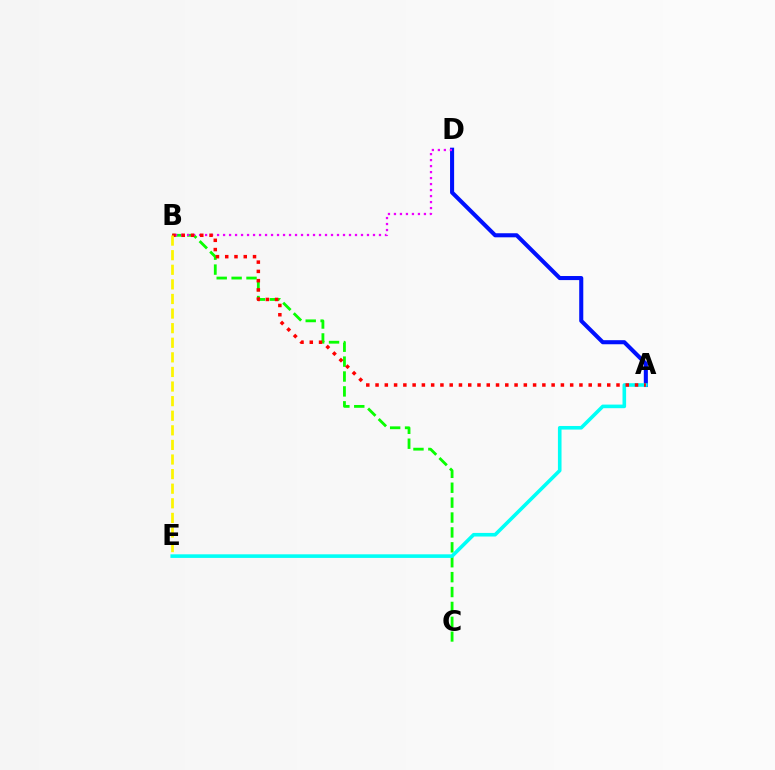{('A', 'D'): [{'color': '#0010ff', 'line_style': 'solid', 'thickness': 2.93}], ('B', 'C'): [{'color': '#08ff00', 'line_style': 'dashed', 'thickness': 2.02}], ('B', 'D'): [{'color': '#ee00ff', 'line_style': 'dotted', 'thickness': 1.63}], ('A', 'E'): [{'color': '#00fff6', 'line_style': 'solid', 'thickness': 2.59}], ('A', 'B'): [{'color': '#ff0000', 'line_style': 'dotted', 'thickness': 2.52}], ('B', 'E'): [{'color': '#fcf500', 'line_style': 'dashed', 'thickness': 1.98}]}